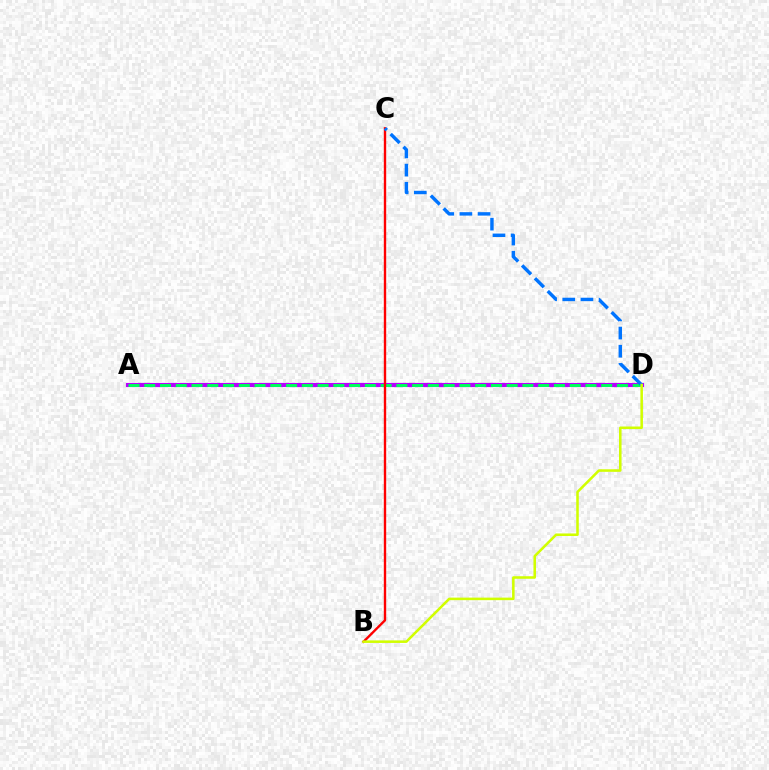{('A', 'D'): [{'color': '#b900ff', 'line_style': 'solid', 'thickness': 2.98}, {'color': '#00ff5c', 'line_style': 'dashed', 'thickness': 2.14}], ('B', 'C'): [{'color': '#ff0000', 'line_style': 'solid', 'thickness': 1.71}], ('C', 'D'): [{'color': '#0074ff', 'line_style': 'dashed', 'thickness': 2.47}], ('B', 'D'): [{'color': '#d1ff00', 'line_style': 'solid', 'thickness': 1.83}]}